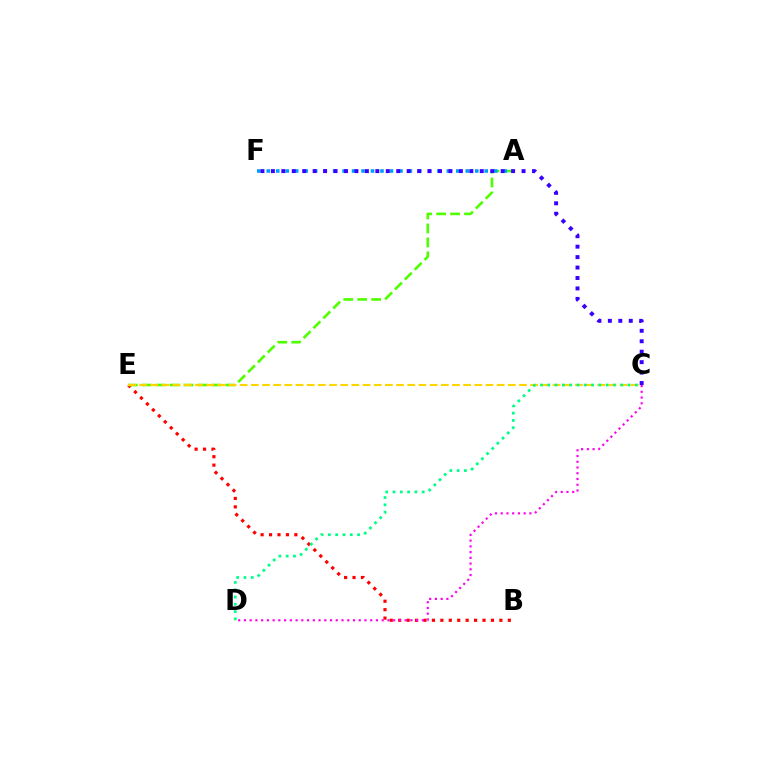{('B', 'E'): [{'color': '#ff0000', 'line_style': 'dotted', 'thickness': 2.29}], ('C', 'D'): [{'color': '#ff00ed', 'line_style': 'dotted', 'thickness': 1.56}, {'color': '#00ff86', 'line_style': 'dotted', 'thickness': 1.98}], ('A', 'E'): [{'color': '#4fff00', 'line_style': 'dashed', 'thickness': 1.89}], ('A', 'F'): [{'color': '#009eff', 'line_style': 'dotted', 'thickness': 2.57}], ('C', 'F'): [{'color': '#3700ff', 'line_style': 'dotted', 'thickness': 2.84}], ('C', 'E'): [{'color': '#ffd500', 'line_style': 'dashed', 'thickness': 1.52}]}